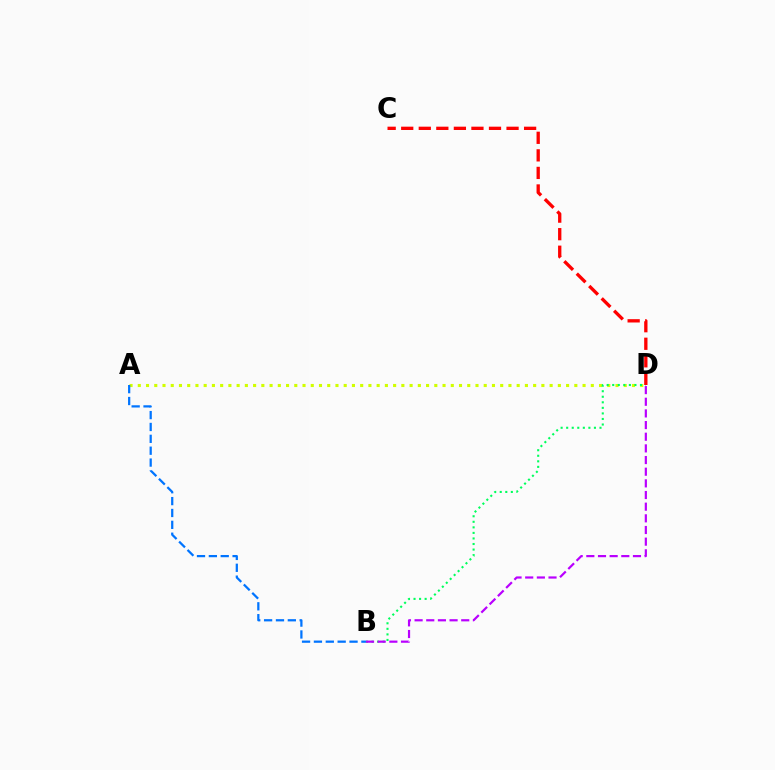{('A', 'D'): [{'color': '#d1ff00', 'line_style': 'dotted', 'thickness': 2.24}], ('B', 'D'): [{'color': '#00ff5c', 'line_style': 'dotted', 'thickness': 1.51}, {'color': '#b900ff', 'line_style': 'dashed', 'thickness': 1.58}], ('A', 'B'): [{'color': '#0074ff', 'line_style': 'dashed', 'thickness': 1.61}], ('C', 'D'): [{'color': '#ff0000', 'line_style': 'dashed', 'thickness': 2.38}]}